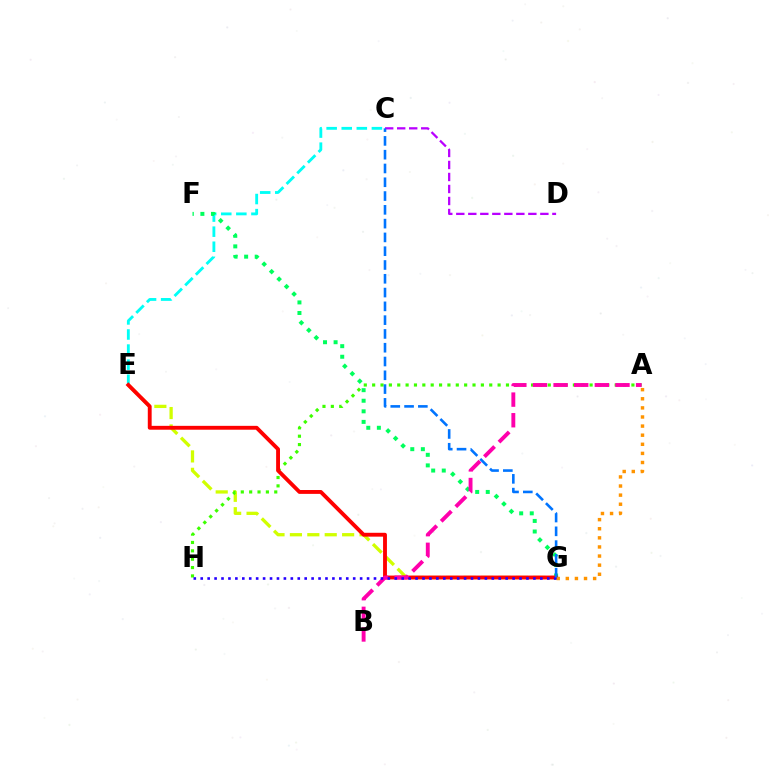{('C', 'E'): [{'color': '#00fff6', 'line_style': 'dashed', 'thickness': 2.05}], ('E', 'G'): [{'color': '#d1ff00', 'line_style': 'dashed', 'thickness': 2.36}, {'color': '#ff0000', 'line_style': 'solid', 'thickness': 2.78}], ('F', 'G'): [{'color': '#00ff5c', 'line_style': 'dotted', 'thickness': 2.87}], ('A', 'H'): [{'color': '#3dff00', 'line_style': 'dotted', 'thickness': 2.27}], ('A', 'G'): [{'color': '#ff9400', 'line_style': 'dotted', 'thickness': 2.47}], ('A', 'B'): [{'color': '#ff00ac', 'line_style': 'dashed', 'thickness': 2.8}], ('G', 'H'): [{'color': '#2500ff', 'line_style': 'dotted', 'thickness': 1.88}], ('C', 'D'): [{'color': '#b900ff', 'line_style': 'dashed', 'thickness': 1.63}], ('C', 'G'): [{'color': '#0074ff', 'line_style': 'dashed', 'thickness': 1.87}]}